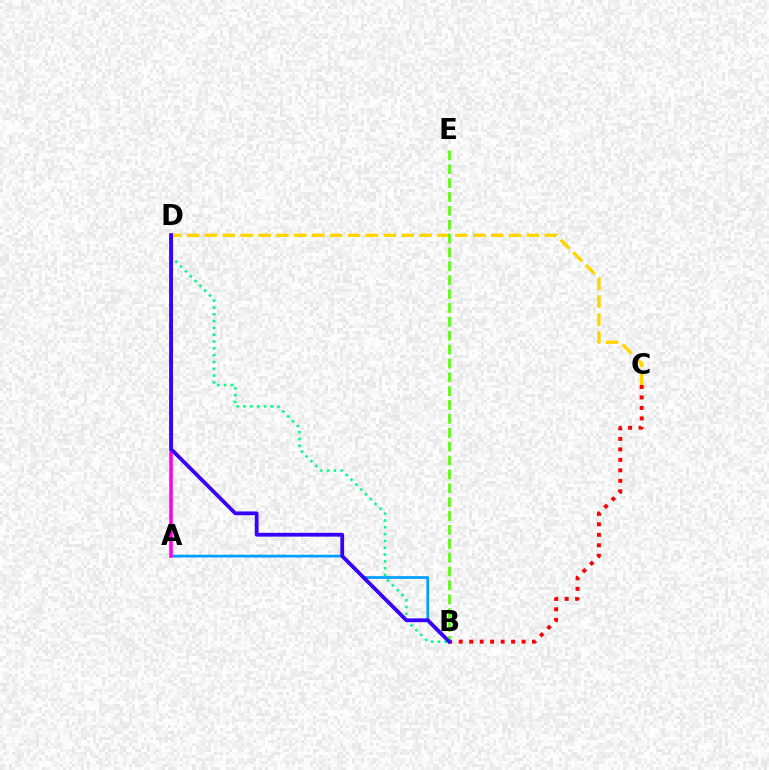{('C', 'D'): [{'color': '#ffd500', 'line_style': 'dashed', 'thickness': 2.43}], ('A', 'B'): [{'color': '#009eff', 'line_style': 'solid', 'thickness': 1.96}], ('A', 'D'): [{'color': '#ff00ed', 'line_style': 'solid', 'thickness': 2.54}], ('B', 'C'): [{'color': '#ff0000', 'line_style': 'dotted', 'thickness': 2.85}], ('B', 'E'): [{'color': '#4fff00', 'line_style': 'dashed', 'thickness': 1.88}], ('B', 'D'): [{'color': '#00ff86', 'line_style': 'dotted', 'thickness': 1.85}, {'color': '#3700ff', 'line_style': 'solid', 'thickness': 2.72}]}